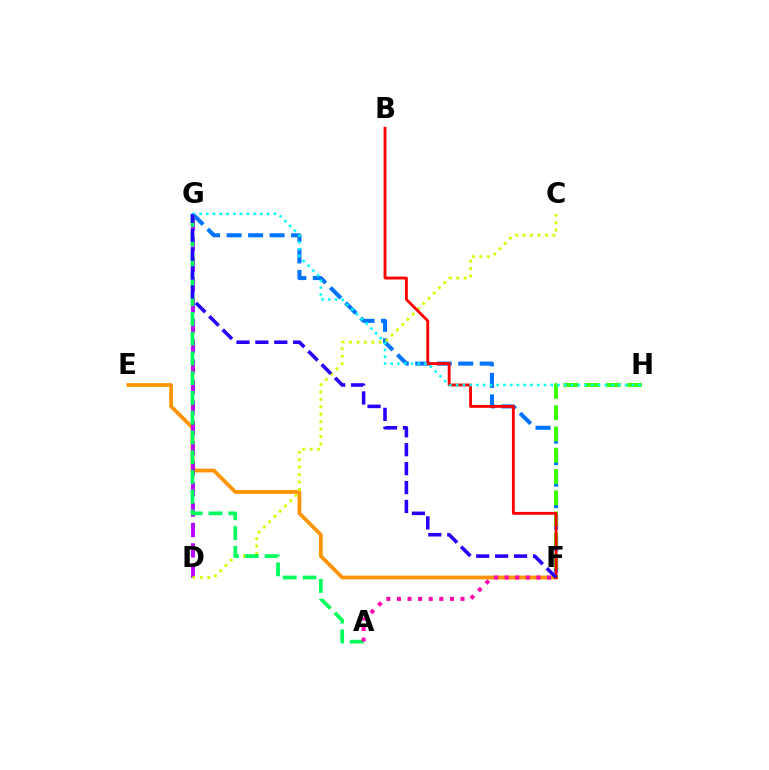{('F', 'G'): [{'color': '#0074ff', 'line_style': 'dashed', 'thickness': 2.92}, {'color': '#2500ff', 'line_style': 'dashed', 'thickness': 2.57}], ('E', 'F'): [{'color': '#ff9400', 'line_style': 'solid', 'thickness': 2.71}], ('D', 'G'): [{'color': '#b900ff', 'line_style': 'dashed', 'thickness': 2.77}], ('C', 'D'): [{'color': '#d1ff00', 'line_style': 'dotted', 'thickness': 2.02}], ('F', 'H'): [{'color': '#3dff00', 'line_style': 'dashed', 'thickness': 2.89}], ('B', 'F'): [{'color': '#ff0000', 'line_style': 'solid', 'thickness': 2.07}], ('A', 'G'): [{'color': '#00ff5c', 'line_style': 'dashed', 'thickness': 2.69}], ('G', 'H'): [{'color': '#00fff6', 'line_style': 'dotted', 'thickness': 1.84}], ('A', 'F'): [{'color': '#ff00ac', 'line_style': 'dotted', 'thickness': 2.88}]}